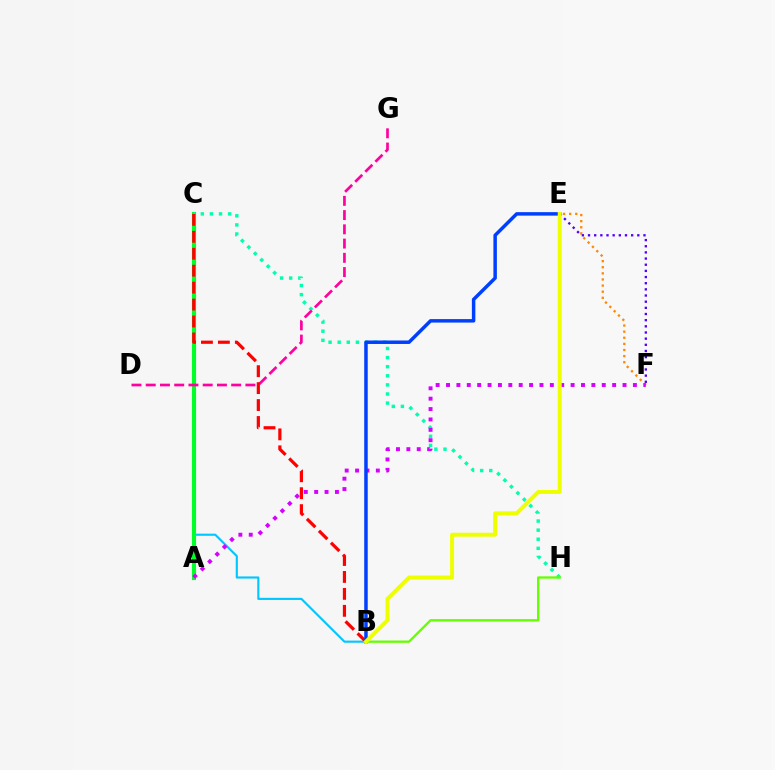{('B', 'C'): [{'color': '#00c7ff', 'line_style': 'solid', 'thickness': 1.54}, {'color': '#ff0000', 'line_style': 'dashed', 'thickness': 2.3}], ('A', 'C'): [{'color': '#00ff27', 'line_style': 'solid', 'thickness': 2.98}], ('C', 'H'): [{'color': '#00ffaf', 'line_style': 'dotted', 'thickness': 2.47}], ('E', 'F'): [{'color': '#ff8800', 'line_style': 'dotted', 'thickness': 1.66}, {'color': '#4f00ff', 'line_style': 'dotted', 'thickness': 1.67}], ('A', 'F'): [{'color': '#d600ff', 'line_style': 'dotted', 'thickness': 2.82}], ('D', 'G'): [{'color': '#ff00a0', 'line_style': 'dashed', 'thickness': 1.93}], ('B', 'E'): [{'color': '#003fff', 'line_style': 'solid', 'thickness': 2.51}, {'color': '#eeff00', 'line_style': 'solid', 'thickness': 2.85}], ('B', 'H'): [{'color': '#66ff00', 'line_style': 'solid', 'thickness': 1.67}]}